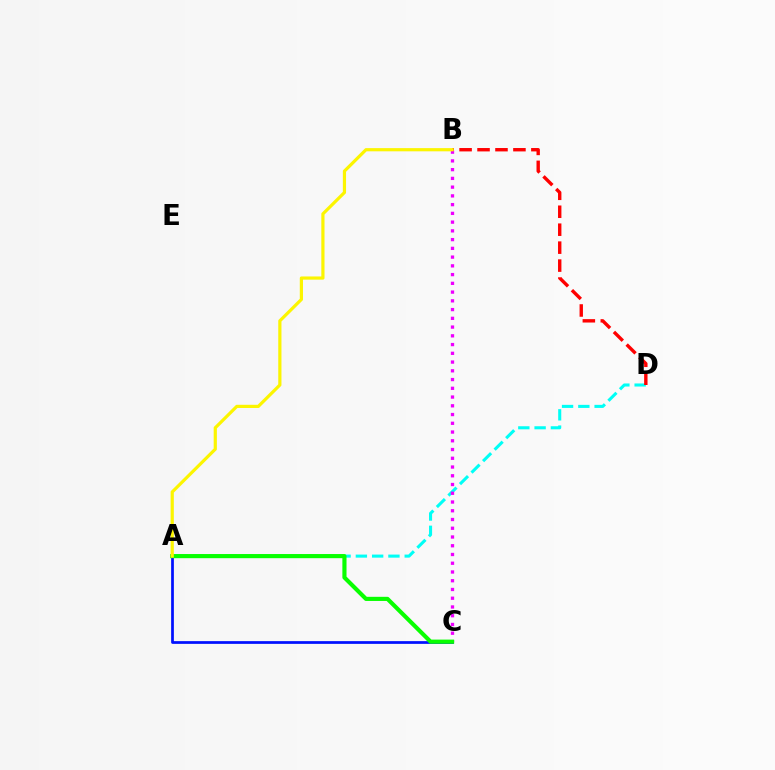{('A', 'D'): [{'color': '#00fff6', 'line_style': 'dashed', 'thickness': 2.21}], ('A', 'C'): [{'color': '#0010ff', 'line_style': 'solid', 'thickness': 1.97}, {'color': '#08ff00', 'line_style': 'solid', 'thickness': 2.98}], ('B', 'D'): [{'color': '#ff0000', 'line_style': 'dashed', 'thickness': 2.44}], ('B', 'C'): [{'color': '#ee00ff', 'line_style': 'dotted', 'thickness': 2.38}], ('A', 'B'): [{'color': '#fcf500', 'line_style': 'solid', 'thickness': 2.3}]}